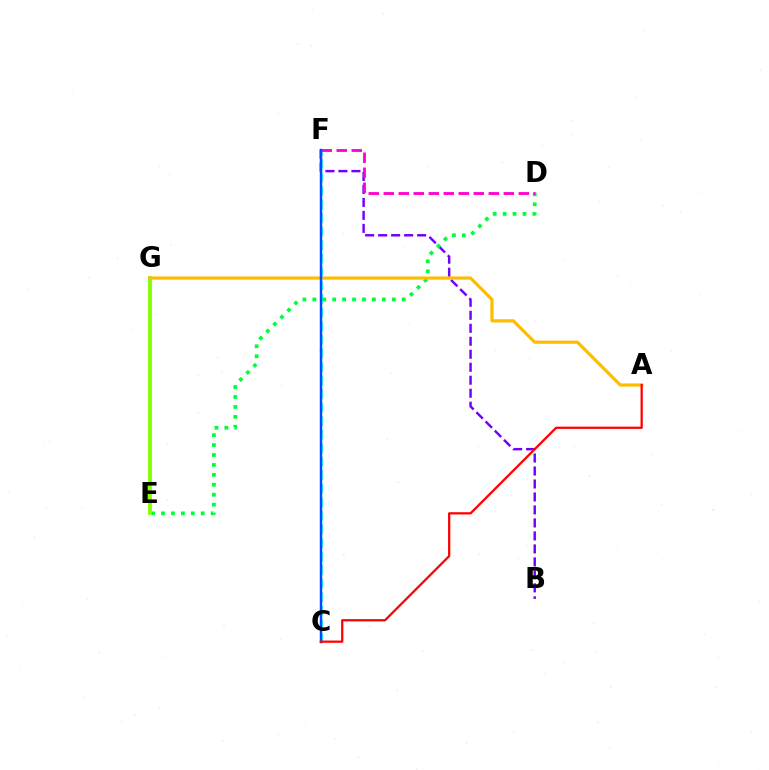{('B', 'F'): [{'color': '#7200ff', 'line_style': 'dashed', 'thickness': 1.76}], ('C', 'F'): [{'color': '#00fff6', 'line_style': 'dashed', 'thickness': 1.84}, {'color': '#004bff', 'line_style': 'solid', 'thickness': 1.77}], ('D', 'E'): [{'color': '#00ff39', 'line_style': 'dotted', 'thickness': 2.7}], ('E', 'G'): [{'color': '#84ff00', 'line_style': 'solid', 'thickness': 2.74}], ('A', 'G'): [{'color': '#ffbd00', 'line_style': 'solid', 'thickness': 2.3}], ('D', 'F'): [{'color': '#ff00cf', 'line_style': 'dashed', 'thickness': 2.04}], ('A', 'C'): [{'color': '#ff0000', 'line_style': 'solid', 'thickness': 1.63}]}